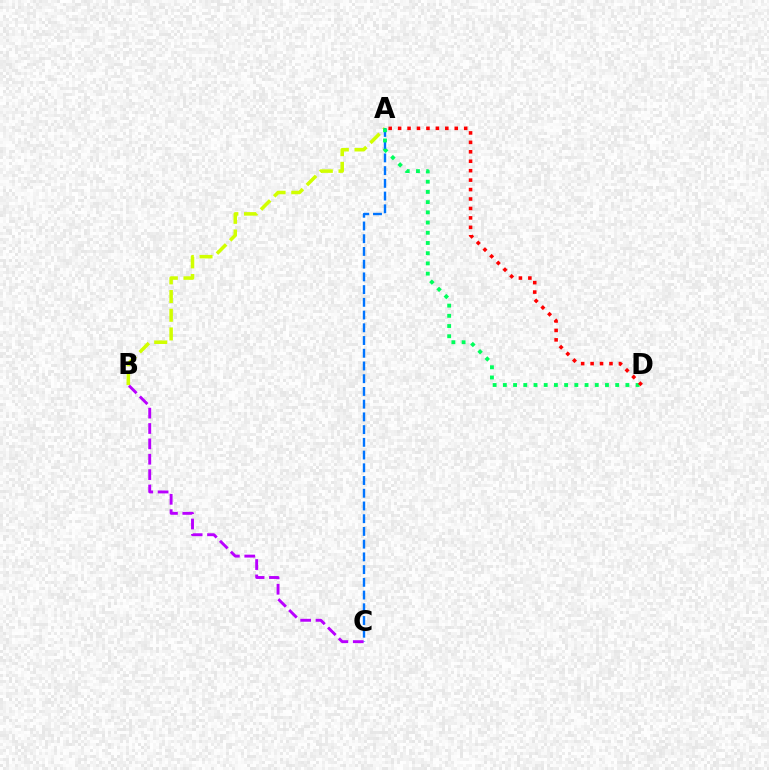{('A', 'B'): [{'color': '#d1ff00', 'line_style': 'dashed', 'thickness': 2.54}], ('A', 'C'): [{'color': '#0074ff', 'line_style': 'dashed', 'thickness': 1.73}], ('B', 'C'): [{'color': '#b900ff', 'line_style': 'dashed', 'thickness': 2.09}], ('A', 'D'): [{'color': '#00ff5c', 'line_style': 'dotted', 'thickness': 2.77}, {'color': '#ff0000', 'line_style': 'dotted', 'thickness': 2.57}]}